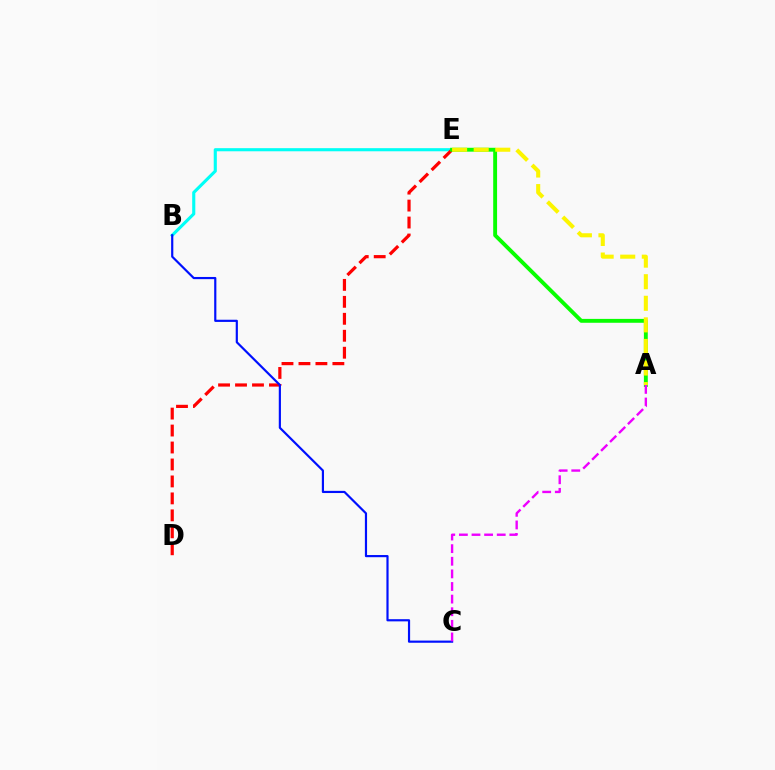{('B', 'E'): [{'color': '#00fff6', 'line_style': 'solid', 'thickness': 2.24}], ('D', 'E'): [{'color': '#ff0000', 'line_style': 'dashed', 'thickness': 2.3}], ('B', 'C'): [{'color': '#0010ff', 'line_style': 'solid', 'thickness': 1.57}], ('A', 'E'): [{'color': '#08ff00', 'line_style': 'solid', 'thickness': 2.8}, {'color': '#fcf500', 'line_style': 'dashed', 'thickness': 2.93}], ('A', 'C'): [{'color': '#ee00ff', 'line_style': 'dashed', 'thickness': 1.71}]}